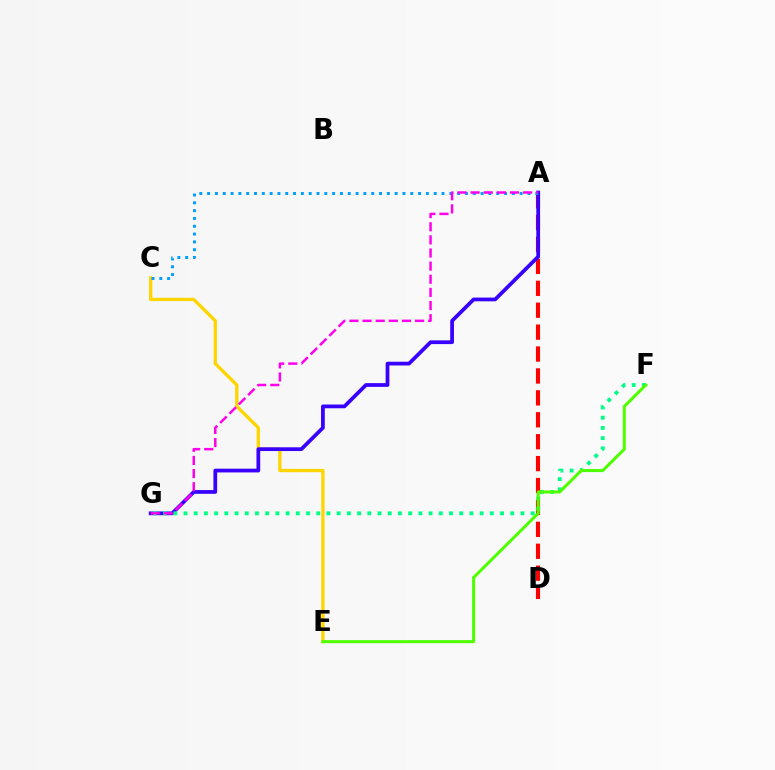{('C', 'E'): [{'color': '#ffd500', 'line_style': 'solid', 'thickness': 2.37}], ('A', 'D'): [{'color': '#ff0000', 'line_style': 'dashed', 'thickness': 2.98}], ('A', 'G'): [{'color': '#3700ff', 'line_style': 'solid', 'thickness': 2.7}, {'color': '#ff00ed', 'line_style': 'dashed', 'thickness': 1.78}], ('A', 'C'): [{'color': '#009eff', 'line_style': 'dotted', 'thickness': 2.12}], ('F', 'G'): [{'color': '#00ff86', 'line_style': 'dotted', 'thickness': 2.77}], ('E', 'F'): [{'color': '#4fff00', 'line_style': 'solid', 'thickness': 2.18}]}